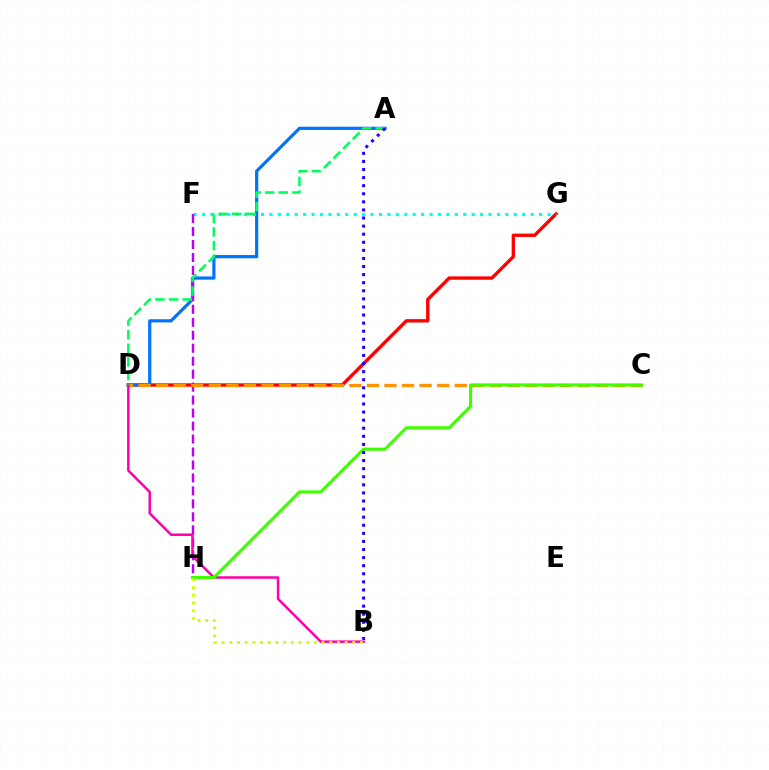{('D', 'G'): [{'color': '#ff0000', 'line_style': 'solid', 'thickness': 2.42}], ('A', 'D'): [{'color': '#0074ff', 'line_style': 'solid', 'thickness': 2.31}, {'color': '#00ff5c', 'line_style': 'dashed', 'thickness': 1.85}], ('F', 'G'): [{'color': '#00fff6', 'line_style': 'dotted', 'thickness': 2.29}], ('F', 'H'): [{'color': '#b900ff', 'line_style': 'dashed', 'thickness': 1.76}], ('C', 'D'): [{'color': '#ff9400', 'line_style': 'dashed', 'thickness': 2.39}], ('B', 'D'): [{'color': '#ff00ac', 'line_style': 'solid', 'thickness': 1.8}], ('C', 'H'): [{'color': '#3dff00', 'line_style': 'solid', 'thickness': 2.23}], ('B', 'H'): [{'color': '#d1ff00', 'line_style': 'dotted', 'thickness': 2.09}], ('A', 'B'): [{'color': '#2500ff', 'line_style': 'dotted', 'thickness': 2.2}]}